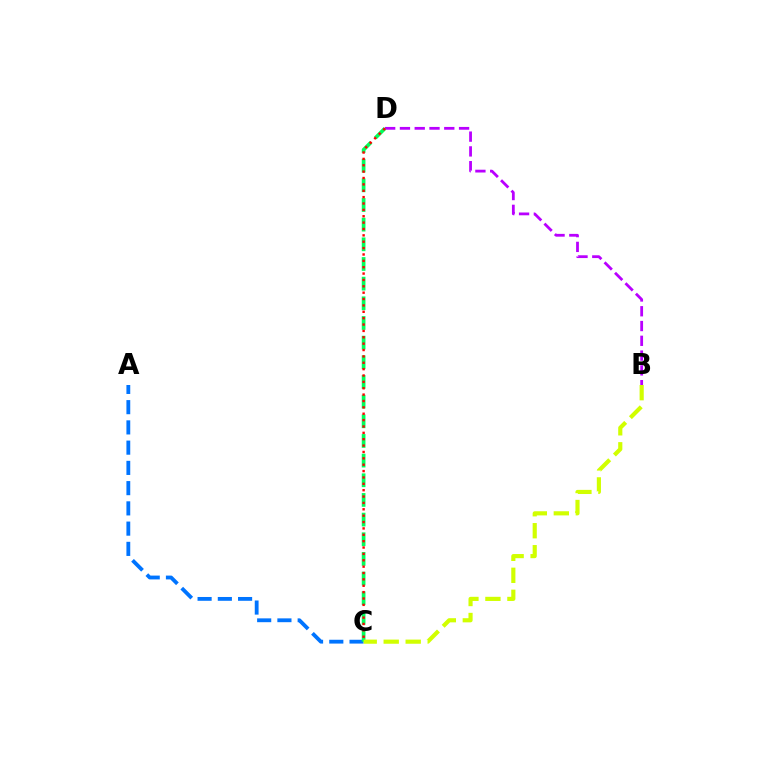{('A', 'C'): [{'color': '#0074ff', 'line_style': 'dashed', 'thickness': 2.75}], ('B', 'D'): [{'color': '#b900ff', 'line_style': 'dashed', 'thickness': 2.01}], ('C', 'D'): [{'color': '#00ff5c', 'line_style': 'dashed', 'thickness': 2.67}, {'color': '#ff0000', 'line_style': 'dotted', 'thickness': 1.73}], ('B', 'C'): [{'color': '#d1ff00', 'line_style': 'dashed', 'thickness': 2.99}]}